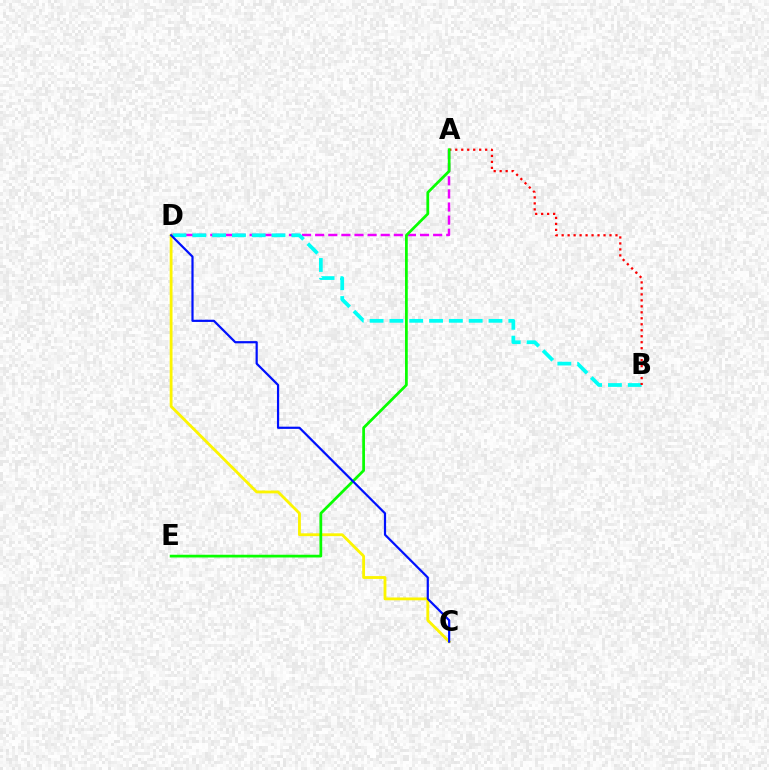{('A', 'D'): [{'color': '#ee00ff', 'line_style': 'dashed', 'thickness': 1.78}], ('B', 'D'): [{'color': '#00fff6', 'line_style': 'dashed', 'thickness': 2.69}], ('A', 'B'): [{'color': '#ff0000', 'line_style': 'dotted', 'thickness': 1.62}], ('C', 'D'): [{'color': '#fcf500', 'line_style': 'solid', 'thickness': 2.03}, {'color': '#0010ff', 'line_style': 'solid', 'thickness': 1.59}], ('A', 'E'): [{'color': '#08ff00', 'line_style': 'solid', 'thickness': 1.97}]}